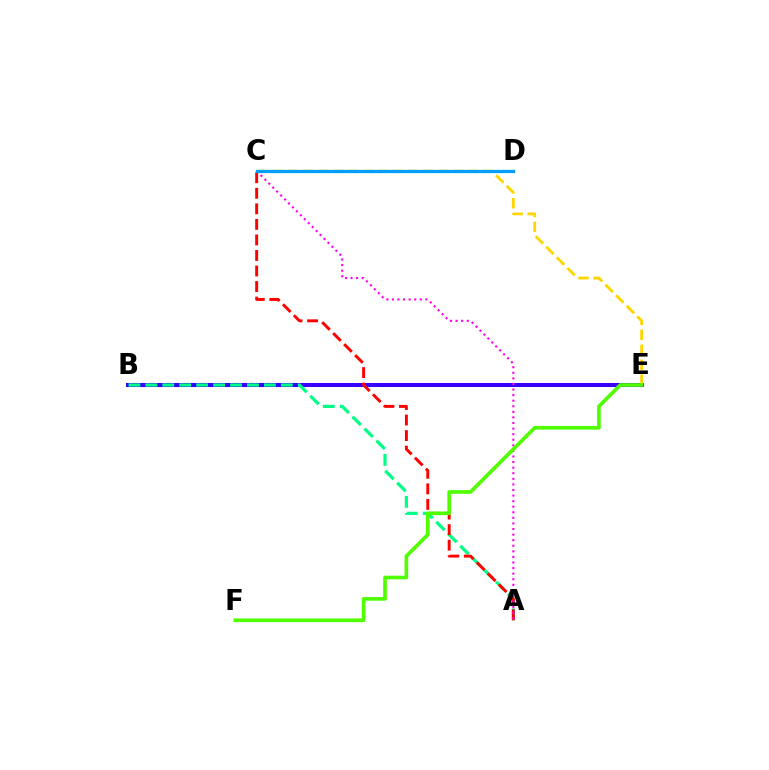{('B', 'E'): [{'color': '#3700ff', 'line_style': 'solid', 'thickness': 2.89}], ('C', 'E'): [{'color': '#ffd500', 'line_style': 'dashed', 'thickness': 2.04}], ('A', 'B'): [{'color': '#00ff86', 'line_style': 'dashed', 'thickness': 2.3}], ('A', 'C'): [{'color': '#ff0000', 'line_style': 'dashed', 'thickness': 2.11}, {'color': '#ff00ed', 'line_style': 'dotted', 'thickness': 1.52}], ('E', 'F'): [{'color': '#4fff00', 'line_style': 'solid', 'thickness': 2.62}], ('C', 'D'): [{'color': '#009eff', 'line_style': 'solid', 'thickness': 2.35}]}